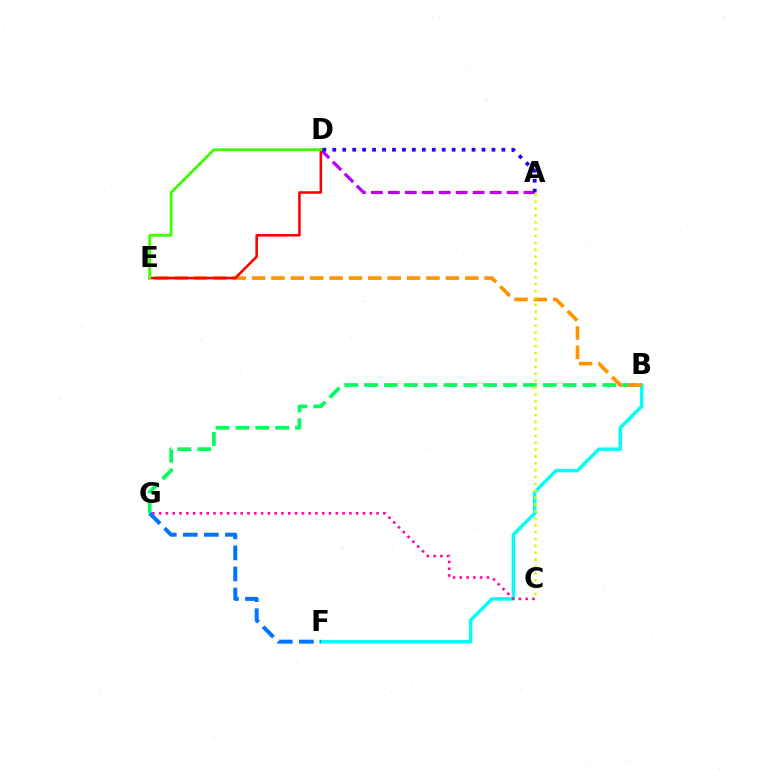{('B', 'G'): [{'color': '#00ff5c', 'line_style': 'dashed', 'thickness': 2.7}], ('B', 'F'): [{'color': '#00fff6', 'line_style': 'solid', 'thickness': 2.49}], ('B', 'E'): [{'color': '#ff9400', 'line_style': 'dashed', 'thickness': 2.63}], ('C', 'G'): [{'color': '#ff00ac', 'line_style': 'dotted', 'thickness': 1.85}], ('A', 'D'): [{'color': '#b900ff', 'line_style': 'dashed', 'thickness': 2.3}, {'color': '#2500ff', 'line_style': 'dotted', 'thickness': 2.7}], ('F', 'G'): [{'color': '#0074ff', 'line_style': 'dashed', 'thickness': 2.86}], ('A', 'C'): [{'color': '#d1ff00', 'line_style': 'dotted', 'thickness': 1.87}], ('D', 'E'): [{'color': '#ff0000', 'line_style': 'solid', 'thickness': 1.86}, {'color': '#3dff00', 'line_style': 'solid', 'thickness': 2.01}]}